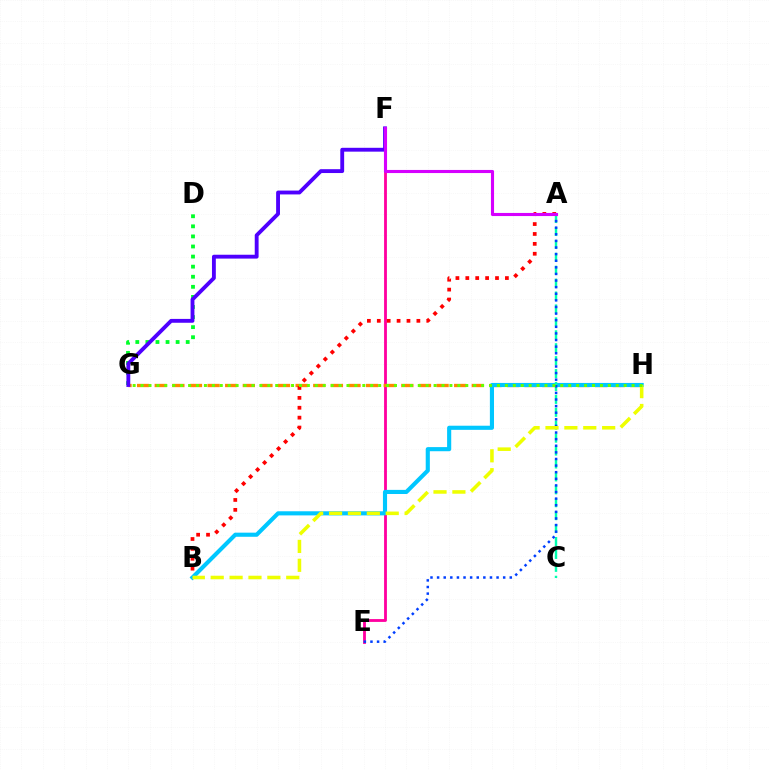{('D', 'G'): [{'color': '#00ff27', 'line_style': 'dotted', 'thickness': 2.74}], ('E', 'F'): [{'color': '#ff00a0', 'line_style': 'solid', 'thickness': 2.04}], ('G', 'H'): [{'color': '#ff8800', 'line_style': 'dashed', 'thickness': 2.39}, {'color': '#66ff00', 'line_style': 'dotted', 'thickness': 2.15}], ('A', 'B'): [{'color': '#ff0000', 'line_style': 'dotted', 'thickness': 2.69}], ('F', 'G'): [{'color': '#4f00ff', 'line_style': 'solid', 'thickness': 2.78}], ('B', 'H'): [{'color': '#00c7ff', 'line_style': 'solid', 'thickness': 2.97}, {'color': '#eeff00', 'line_style': 'dashed', 'thickness': 2.57}], ('A', 'C'): [{'color': '#00ffaf', 'line_style': 'dashed', 'thickness': 1.76}], ('A', 'E'): [{'color': '#003fff', 'line_style': 'dotted', 'thickness': 1.8}], ('A', 'F'): [{'color': '#d600ff', 'line_style': 'solid', 'thickness': 2.23}]}